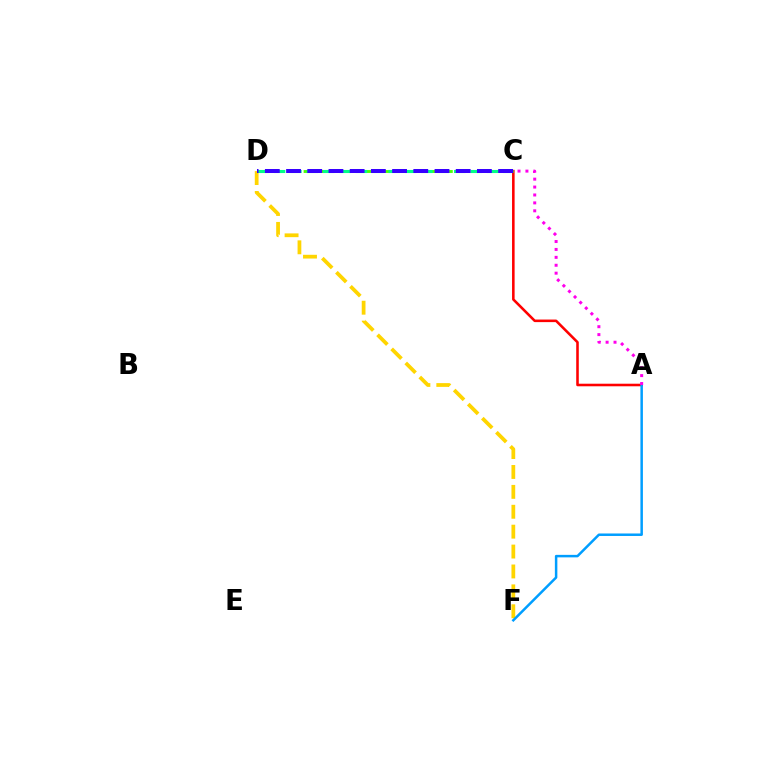{('D', 'F'): [{'color': '#ffd500', 'line_style': 'dashed', 'thickness': 2.7}], ('C', 'D'): [{'color': '#4fff00', 'line_style': 'dashed', 'thickness': 2.09}, {'color': '#00ff86', 'line_style': 'dashed', 'thickness': 2.22}, {'color': '#3700ff', 'line_style': 'dashed', 'thickness': 2.88}], ('A', 'C'): [{'color': '#ff0000', 'line_style': 'solid', 'thickness': 1.85}, {'color': '#ff00ed', 'line_style': 'dotted', 'thickness': 2.15}], ('A', 'F'): [{'color': '#009eff', 'line_style': 'solid', 'thickness': 1.8}]}